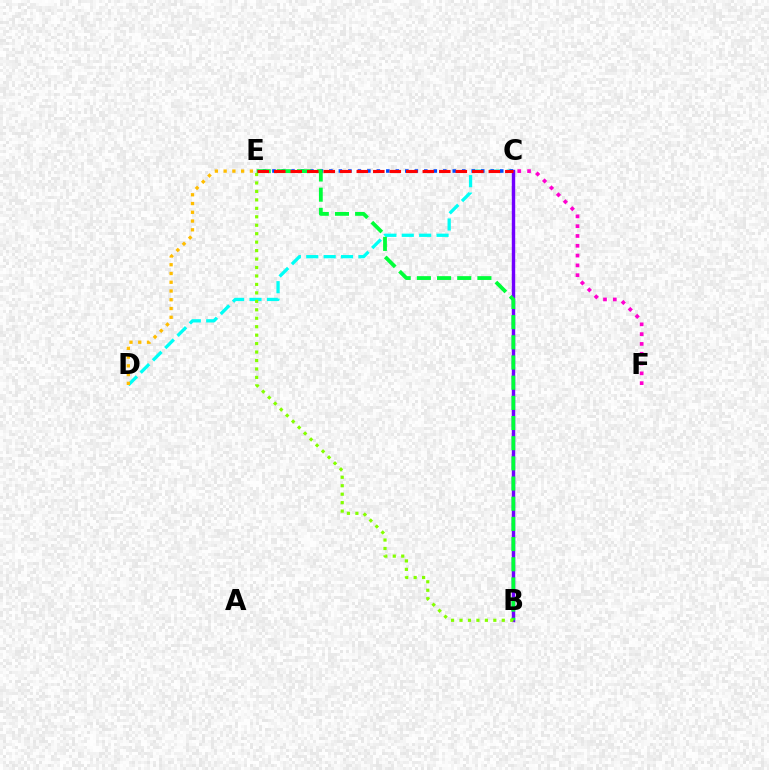{('C', 'F'): [{'color': '#ff00cf', 'line_style': 'dotted', 'thickness': 2.66}], ('C', 'D'): [{'color': '#00fff6', 'line_style': 'dashed', 'thickness': 2.36}], ('C', 'E'): [{'color': '#004bff', 'line_style': 'dotted', 'thickness': 2.58}, {'color': '#ff0000', 'line_style': 'dashed', 'thickness': 2.24}], ('B', 'C'): [{'color': '#7200ff', 'line_style': 'solid', 'thickness': 2.46}], ('B', 'E'): [{'color': '#00ff39', 'line_style': 'dashed', 'thickness': 2.74}, {'color': '#84ff00', 'line_style': 'dotted', 'thickness': 2.3}], ('D', 'E'): [{'color': '#ffbd00', 'line_style': 'dotted', 'thickness': 2.38}]}